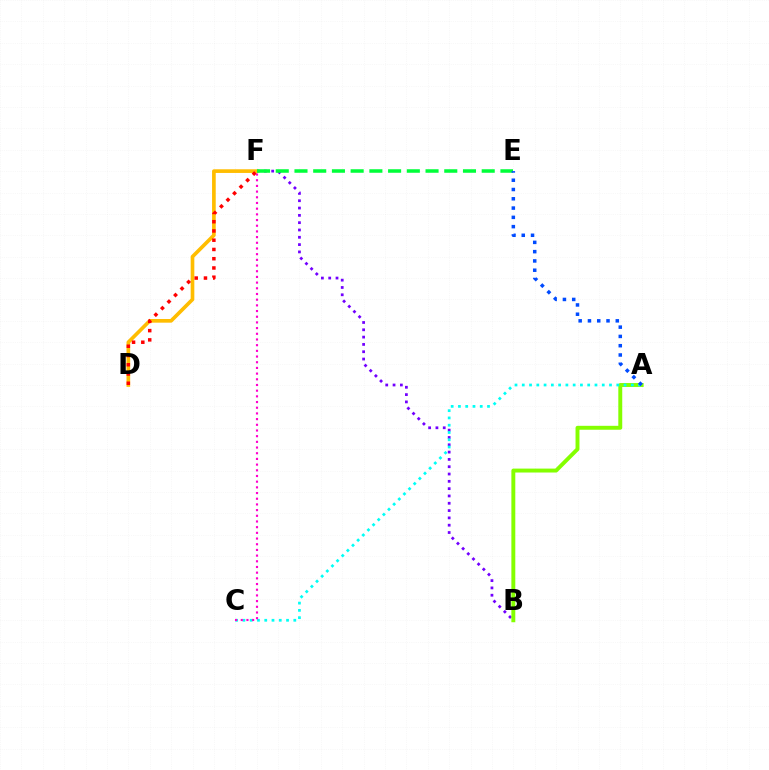{('B', 'F'): [{'color': '#7200ff', 'line_style': 'dotted', 'thickness': 1.99}], ('D', 'F'): [{'color': '#ffbd00', 'line_style': 'solid', 'thickness': 2.64}, {'color': '#ff0000', 'line_style': 'dotted', 'thickness': 2.51}], ('A', 'B'): [{'color': '#84ff00', 'line_style': 'solid', 'thickness': 2.83}], ('E', 'F'): [{'color': '#00ff39', 'line_style': 'dashed', 'thickness': 2.54}], ('A', 'C'): [{'color': '#00fff6', 'line_style': 'dotted', 'thickness': 1.98}], ('A', 'E'): [{'color': '#004bff', 'line_style': 'dotted', 'thickness': 2.52}], ('C', 'F'): [{'color': '#ff00cf', 'line_style': 'dotted', 'thickness': 1.55}]}